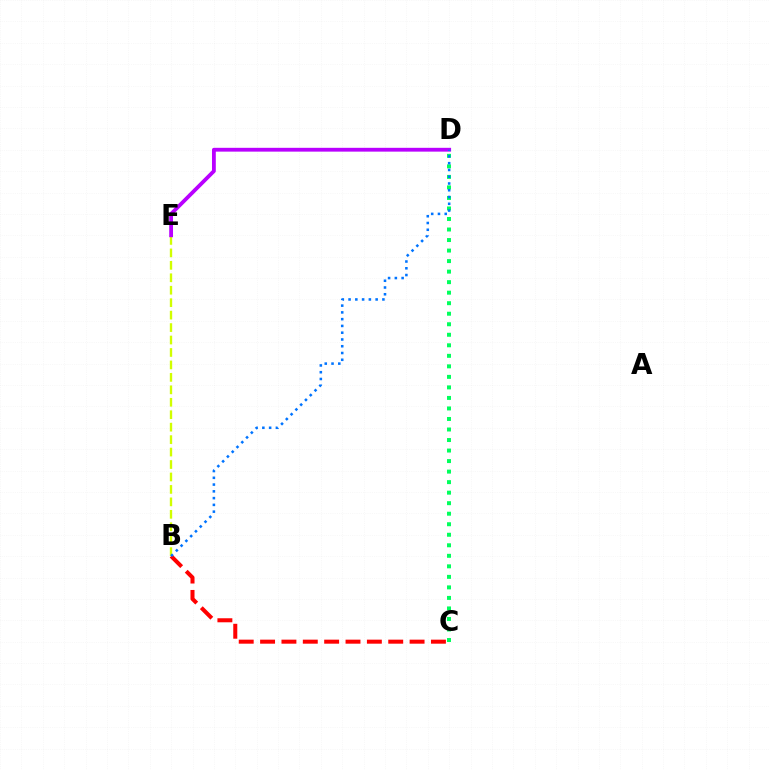{('C', 'D'): [{'color': '#00ff5c', 'line_style': 'dotted', 'thickness': 2.86}], ('B', 'E'): [{'color': '#d1ff00', 'line_style': 'dashed', 'thickness': 1.69}], ('D', 'E'): [{'color': '#b900ff', 'line_style': 'solid', 'thickness': 2.74}], ('B', 'C'): [{'color': '#ff0000', 'line_style': 'dashed', 'thickness': 2.9}], ('B', 'D'): [{'color': '#0074ff', 'line_style': 'dotted', 'thickness': 1.84}]}